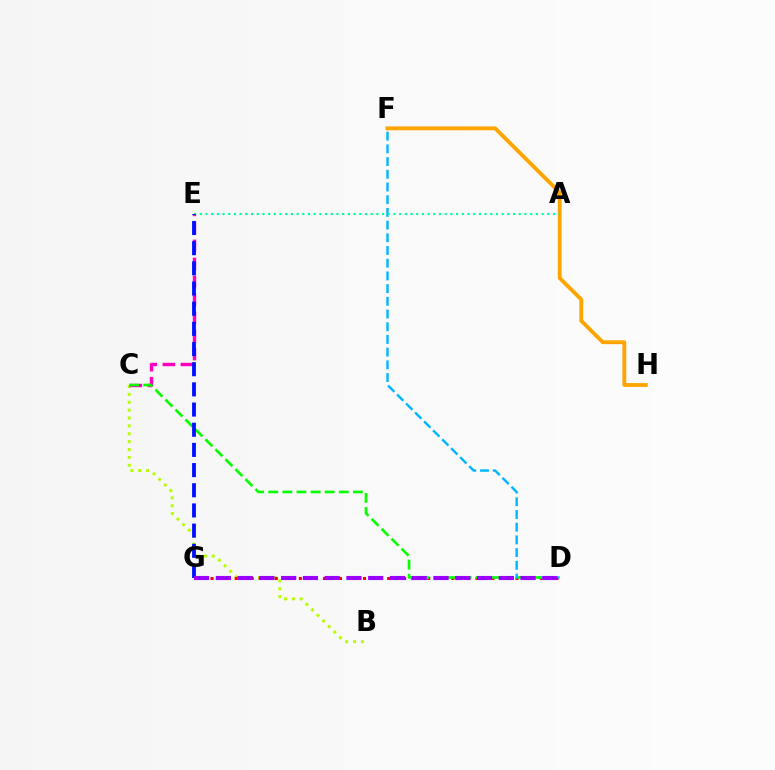{('B', 'C'): [{'color': '#b3ff00', 'line_style': 'dotted', 'thickness': 2.14}], ('C', 'E'): [{'color': '#ff00bd', 'line_style': 'dashed', 'thickness': 2.45}], ('D', 'G'): [{'color': '#ff0000', 'line_style': 'dotted', 'thickness': 2.18}, {'color': '#9b00ff', 'line_style': 'dashed', 'thickness': 2.96}], ('D', 'F'): [{'color': '#00b5ff', 'line_style': 'dashed', 'thickness': 1.73}], ('C', 'D'): [{'color': '#08ff00', 'line_style': 'dashed', 'thickness': 1.92}], ('F', 'H'): [{'color': '#ffa500', 'line_style': 'solid', 'thickness': 2.78}], ('A', 'E'): [{'color': '#00ff9d', 'line_style': 'dotted', 'thickness': 1.55}], ('E', 'G'): [{'color': '#0010ff', 'line_style': 'dashed', 'thickness': 2.74}]}